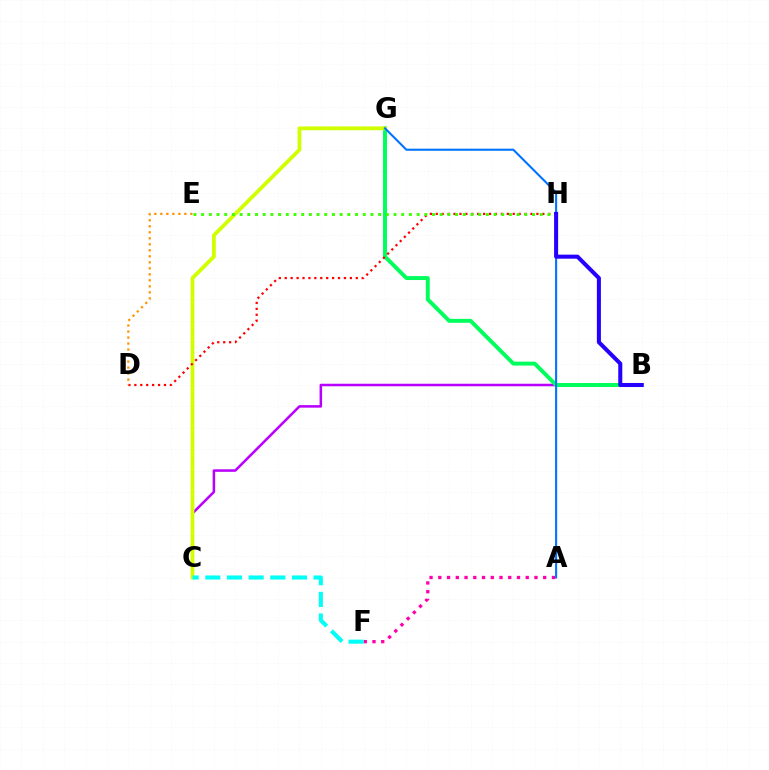{('A', 'F'): [{'color': '#ff00ac', 'line_style': 'dotted', 'thickness': 2.38}], ('B', 'C'): [{'color': '#b900ff', 'line_style': 'solid', 'thickness': 1.82}], ('B', 'G'): [{'color': '#00ff5c', 'line_style': 'solid', 'thickness': 2.84}], ('C', 'G'): [{'color': '#d1ff00', 'line_style': 'solid', 'thickness': 2.73}], ('D', 'H'): [{'color': '#ff0000', 'line_style': 'dotted', 'thickness': 1.61}], ('E', 'H'): [{'color': '#3dff00', 'line_style': 'dotted', 'thickness': 2.09}], ('A', 'G'): [{'color': '#0074ff', 'line_style': 'solid', 'thickness': 1.5}], ('D', 'E'): [{'color': '#ff9400', 'line_style': 'dotted', 'thickness': 1.63}], ('B', 'H'): [{'color': '#2500ff', 'line_style': 'solid', 'thickness': 2.91}], ('C', 'F'): [{'color': '#00fff6', 'line_style': 'dashed', 'thickness': 2.94}]}